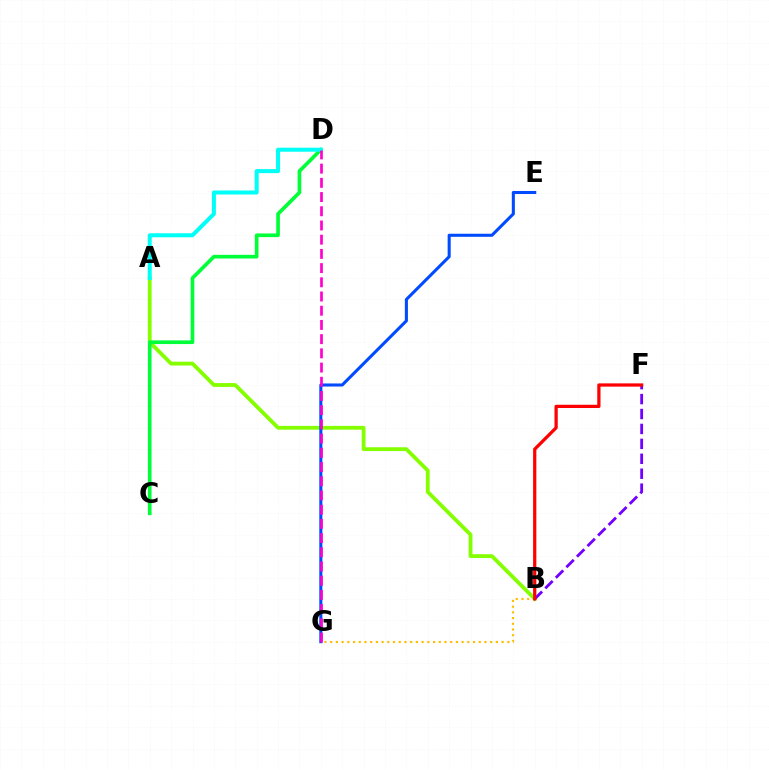{('B', 'G'): [{'color': '#ffbd00', 'line_style': 'dotted', 'thickness': 1.55}], ('A', 'B'): [{'color': '#84ff00', 'line_style': 'solid', 'thickness': 2.74}], ('E', 'G'): [{'color': '#004bff', 'line_style': 'solid', 'thickness': 2.21}], ('C', 'D'): [{'color': '#00ff39', 'line_style': 'solid', 'thickness': 2.64}], ('A', 'D'): [{'color': '#00fff6', 'line_style': 'solid', 'thickness': 2.9}], ('B', 'F'): [{'color': '#7200ff', 'line_style': 'dashed', 'thickness': 2.03}, {'color': '#ff0000', 'line_style': 'solid', 'thickness': 2.33}], ('D', 'G'): [{'color': '#ff00cf', 'line_style': 'dashed', 'thickness': 1.93}]}